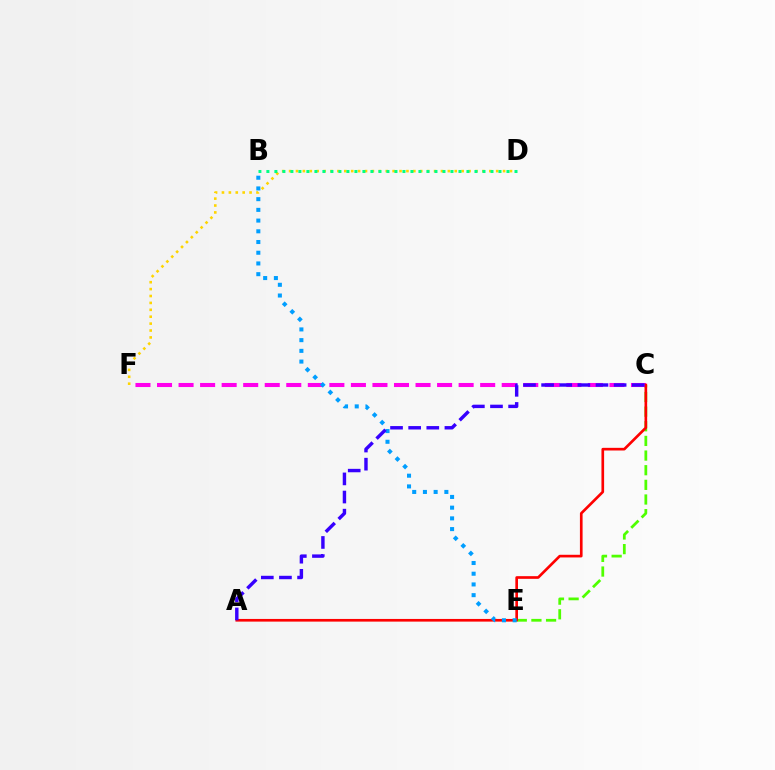{('D', 'F'): [{'color': '#ffd500', 'line_style': 'dotted', 'thickness': 1.88}], ('C', 'E'): [{'color': '#4fff00', 'line_style': 'dashed', 'thickness': 1.99}], ('C', 'F'): [{'color': '#ff00ed', 'line_style': 'dashed', 'thickness': 2.93}], ('B', 'D'): [{'color': '#00ff86', 'line_style': 'dotted', 'thickness': 2.17}], ('A', 'C'): [{'color': '#ff0000', 'line_style': 'solid', 'thickness': 1.92}, {'color': '#3700ff', 'line_style': 'dashed', 'thickness': 2.46}], ('B', 'E'): [{'color': '#009eff', 'line_style': 'dotted', 'thickness': 2.91}]}